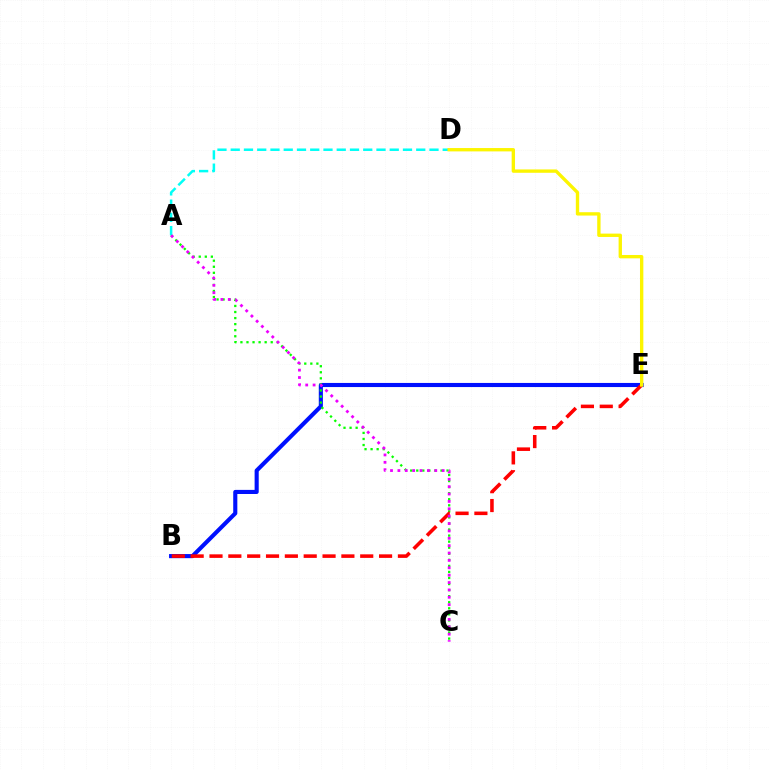{('B', 'E'): [{'color': '#0010ff', 'line_style': 'solid', 'thickness': 2.96}, {'color': '#ff0000', 'line_style': 'dashed', 'thickness': 2.56}], ('A', 'C'): [{'color': '#08ff00', 'line_style': 'dotted', 'thickness': 1.65}, {'color': '#ee00ff', 'line_style': 'dotted', 'thickness': 2.0}], ('A', 'D'): [{'color': '#00fff6', 'line_style': 'dashed', 'thickness': 1.8}], ('D', 'E'): [{'color': '#fcf500', 'line_style': 'solid', 'thickness': 2.41}]}